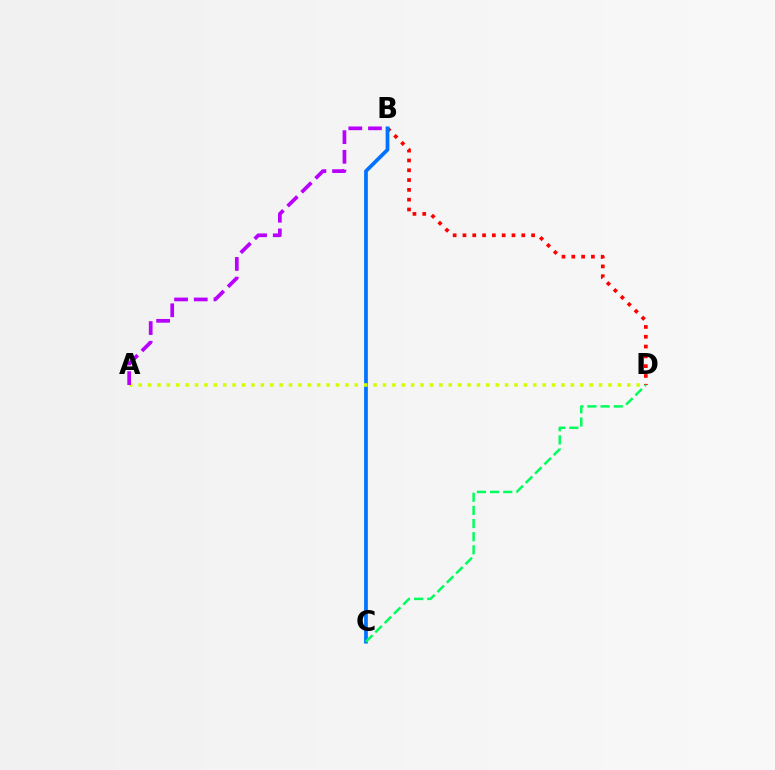{('B', 'D'): [{'color': '#ff0000', 'line_style': 'dotted', 'thickness': 2.66}], ('B', 'C'): [{'color': '#0074ff', 'line_style': 'solid', 'thickness': 2.69}], ('C', 'D'): [{'color': '#00ff5c', 'line_style': 'dashed', 'thickness': 1.79}], ('A', 'D'): [{'color': '#d1ff00', 'line_style': 'dotted', 'thickness': 2.55}], ('A', 'B'): [{'color': '#b900ff', 'line_style': 'dashed', 'thickness': 2.67}]}